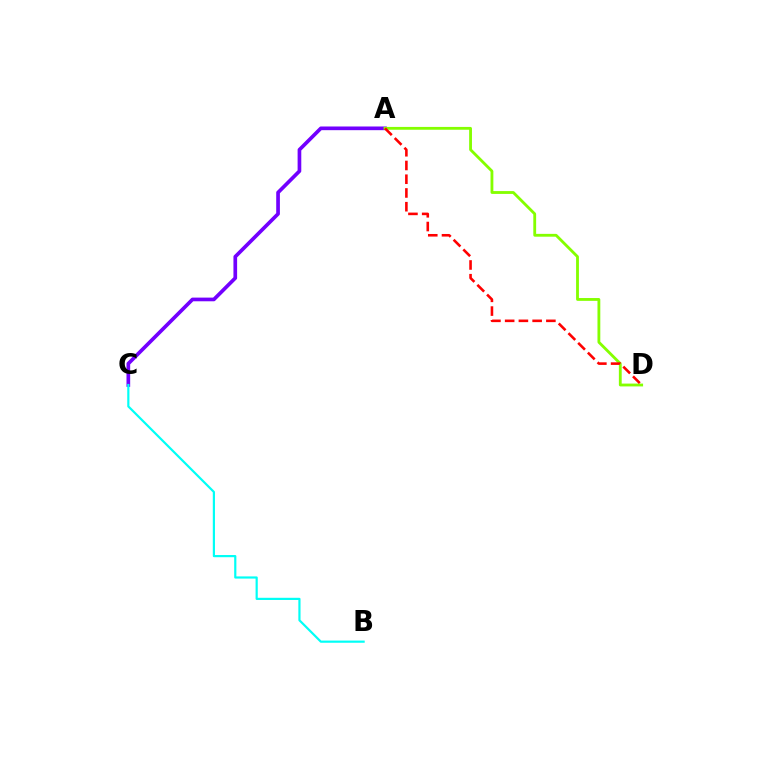{('A', 'C'): [{'color': '#7200ff', 'line_style': 'solid', 'thickness': 2.65}], ('A', 'D'): [{'color': '#84ff00', 'line_style': 'solid', 'thickness': 2.03}, {'color': '#ff0000', 'line_style': 'dashed', 'thickness': 1.87}], ('B', 'C'): [{'color': '#00fff6', 'line_style': 'solid', 'thickness': 1.58}]}